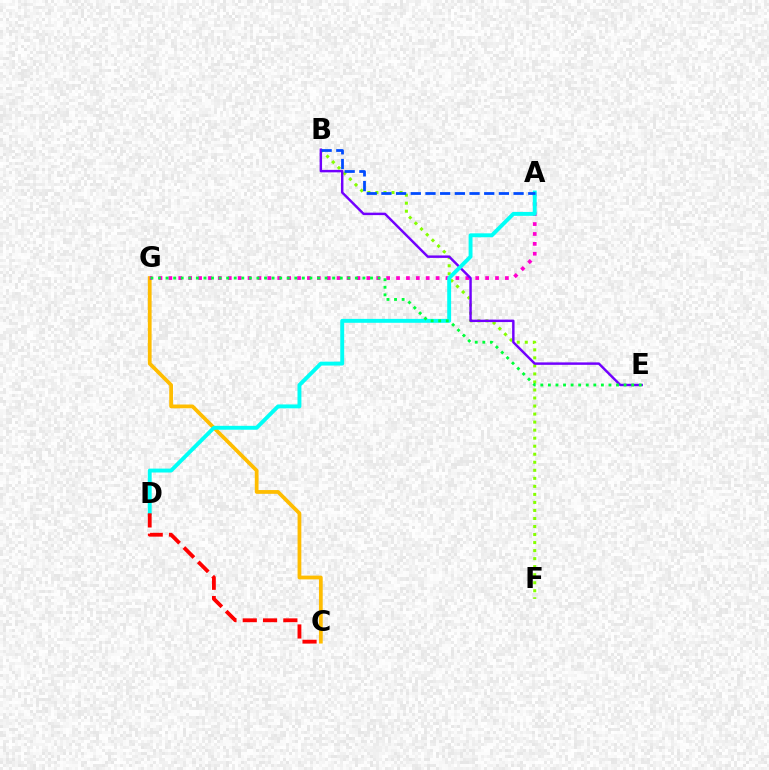{('C', 'G'): [{'color': '#ffbd00', 'line_style': 'solid', 'thickness': 2.71}], ('B', 'F'): [{'color': '#84ff00', 'line_style': 'dotted', 'thickness': 2.18}], ('A', 'G'): [{'color': '#ff00cf', 'line_style': 'dotted', 'thickness': 2.69}], ('B', 'E'): [{'color': '#7200ff', 'line_style': 'solid', 'thickness': 1.76}], ('A', 'D'): [{'color': '#00fff6', 'line_style': 'solid', 'thickness': 2.81}], ('E', 'G'): [{'color': '#00ff39', 'line_style': 'dotted', 'thickness': 2.06}], ('C', 'D'): [{'color': '#ff0000', 'line_style': 'dashed', 'thickness': 2.76}], ('A', 'B'): [{'color': '#004bff', 'line_style': 'dashed', 'thickness': 1.99}]}